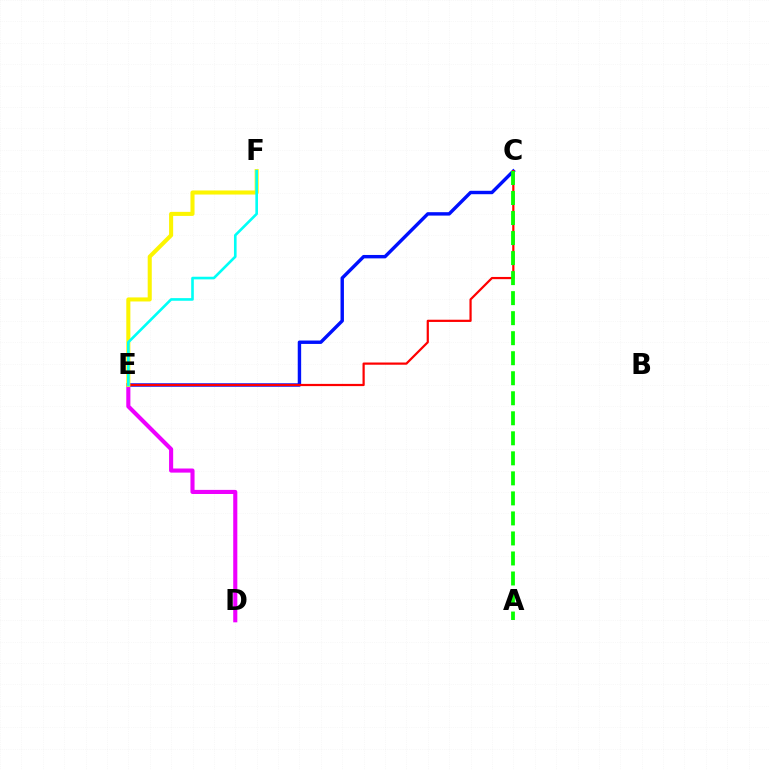{('D', 'E'): [{'color': '#ee00ff', 'line_style': 'solid', 'thickness': 2.96}], ('C', 'E'): [{'color': '#0010ff', 'line_style': 'solid', 'thickness': 2.46}, {'color': '#ff0000', 'line_style': 'solid', 'thickness': 1.59}], ('E', 'F'): [{'color': '#fcf500', 'line_style': 'solid', 'thickness': 2.93}, {'color': '#00fff6', 'line_style': 'solid', 'thickness': 1.89}], ('A', 'C'): [{'color': '#08ff00', 'line_style': 'dashed', 'thickness': 2.72}]}